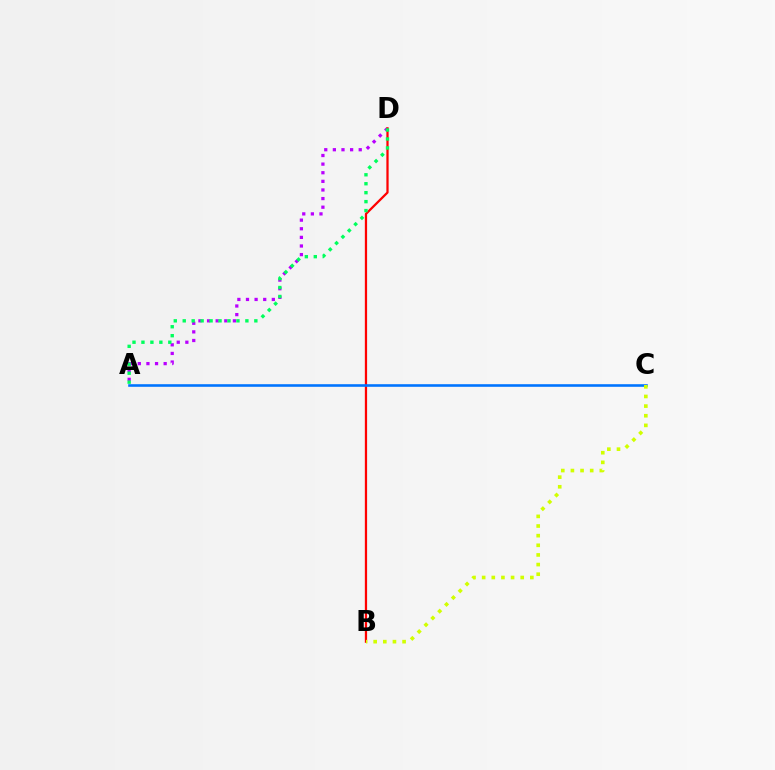{('A', 'D'): [{'color': '#b900ff', 'line_style': 'dotted', 'thickness': 2.34}, {'color': '#00ff5c', 'line_style': 'dotted', 'thickness': 2.43}], ('B', 'D'): [{'color': '#ff0000', 'line_style': 'solid', 'thickness': 1.63}], ('A', 'C'): [{'color': '#0074ff', 'line_style': 'solid', 'thickness': 1.87}], ('B', 'C'): [{'color': '#d1ff00', 'line_style': 'dotted', 'thickness': 2.62}]}